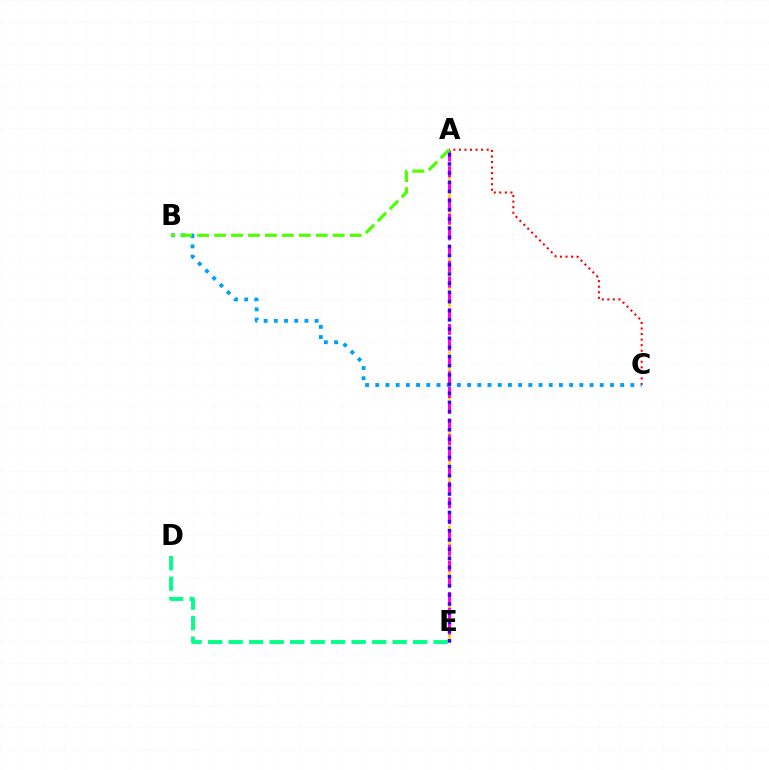{('A', 'C'): [{'color': '#ff0000', 'line_style': 'dotted', 'thickness': 1.51}], ('A', 'E'): [{'color': '#ffd500', 'line_style': 'dashed', 'thickness': 1.82}, {'color': '#ff00ed', 'line_style': 'dashed', 'thickness': 2.14}, {'color': '#3700ff', 'line_style': 'dotted', 'thickness': 2.49}], ('B', 'C'): [{'color': '#009eff', 'line_style': 'dotted', 'thickness': 2.77}], ('D', 'E'): [{'color': '#00ff86', 'line_style': 'dashed', 'thickness': 2.78}], ('A', 'B'): [{'color': '#4fff00', 'line_style': 'dashed', 'thickness': 2.3}]}